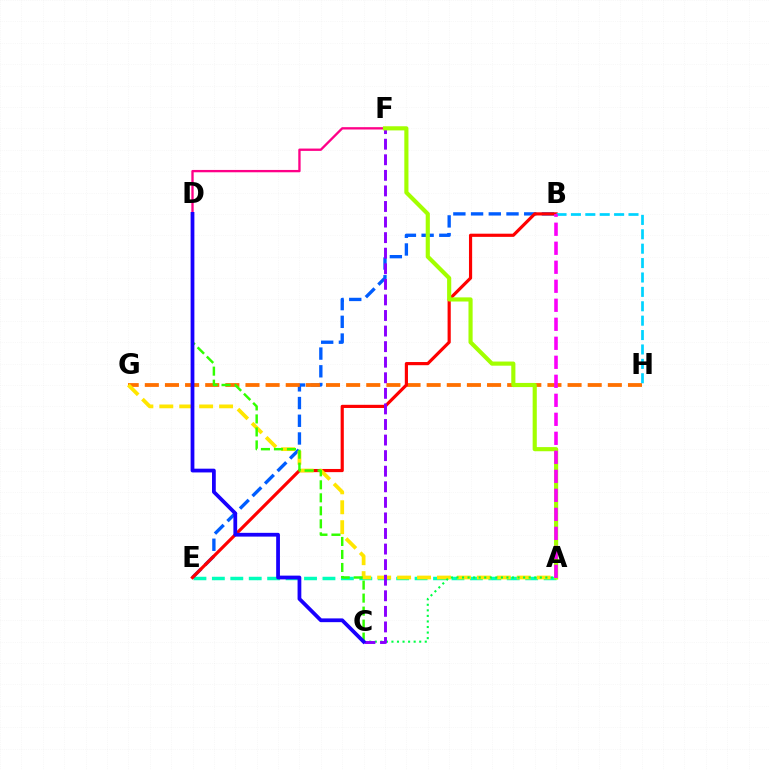{('A', 'E'): [{'color': '#00ffbb', 'line_style': 'dashed', 'thickness': 2.5}], ('B', 'E'): [{'color': '#005dff', 'line_style': 'dashed', 'thickness': 2.41}, {'color': '#ff0000', 'line_style': 'solid', 'thickness': 2.28}], ('G', 'H'): [{'color': '#ff7000', 'line_style': 'dashed', 'thickness': 2.73}], ('A', 'G'): [{'color': '#ffe600', 'line_style': 'dashed', 'thickness': 2.71}], ('A', 'C'): [{'color': '#00ff45', 'line_style': 'dotted', 'thickness': 1.51}], ('B', 'H'): [{'color': '#00d3ff', 'line_style': 'dashed', 'thickness': 1.96}], ('D', 'F'): [{'color': '#ff0088', 'line_style': 'solid', 'thickness': 1.68}], ('C', 'F'): [{'color': '#8a00ff', 'line_style': 'dashed', 'thickness': 2.12}], ('A', 'F'): [{'color': '#a2ff00', 'line_style': 'solid', 'thickness': 2.98}], ('C', 'D'): [{'color': '#31ff00', 'line_style': 'dashed', 'thickness': 1.77}, {'color': '#1900ff', 'line_style': 'solid', 'thickness': 2.71}], ('A', 'B'): [{'color': '#fa00f9', 'line_style': 'dashed', 'thickness': 2.58}]}